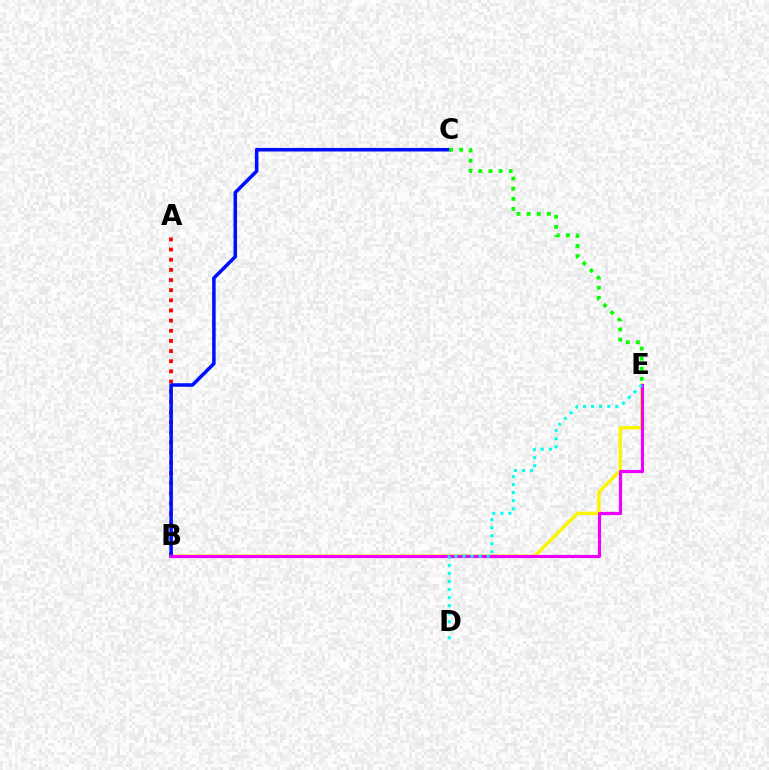{('A', 'B'): [{'color': '#ff0000', 'line_style': 'dotted', 'thickness': 2.76}], ('B', 'E'): [{'color': '#fcf500', 'line_style': 'solid', 'thickness': 2.47}, {'color': '#ee00ff', 'line_style': 'solid', 'thickness': 2.28}], ('B', 'C'): [{'color': '#0010ff', 'line_style': 'solid', 'thickness': 2.55}], ('C', 'E'): [{'color': '#08ff00', 'line_style': 'dotted', 'thickness': 2.75}], ('D', 'E'): [{'color': '#00fff6', 'line_style': 'dotted', 'thickness': 2.19}]}